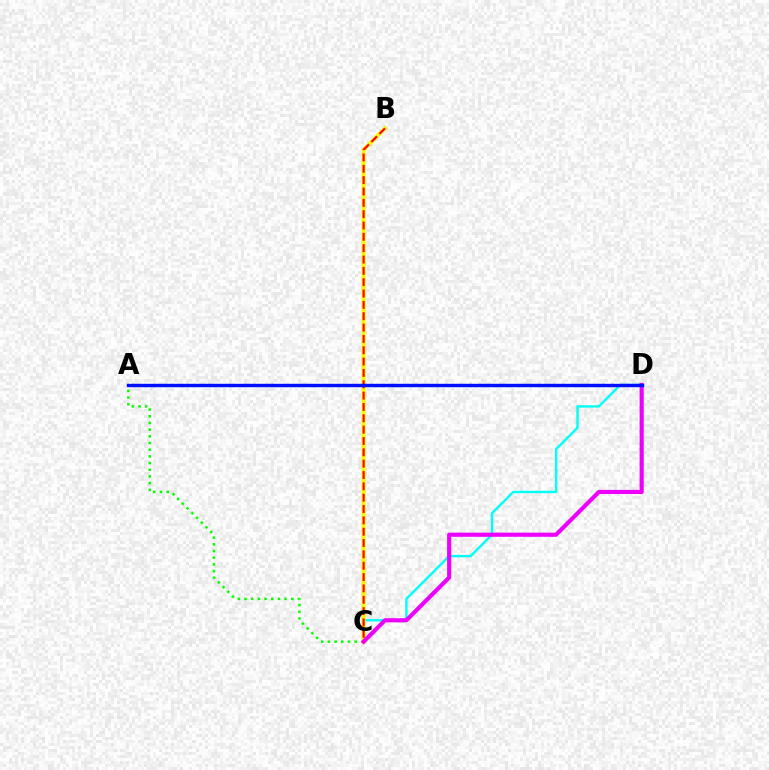{('A', 'C'): [{'color': '#08ff00', 'line_style': 'dotted', 'thickness': 1.82}], ('C', 'D'): [{'color': '#00fff6', 'line_style': 'solid', 'thickness': 1.72}, {'color': '#ee00ff', 'line_style': 'solid', 'thickness': 2.98}], ('B', 'C'): [{'color': '#fcf500', 'line_style': 'solid', 'thickness': 2.86}, {'color': '#ff0000', 'line_style': 'dashed', 'thickness': 1.54}], ('A', 'D'): [{'color': '#0010ff', 'line_style': 'solid', 'thickness': 2.47}]}